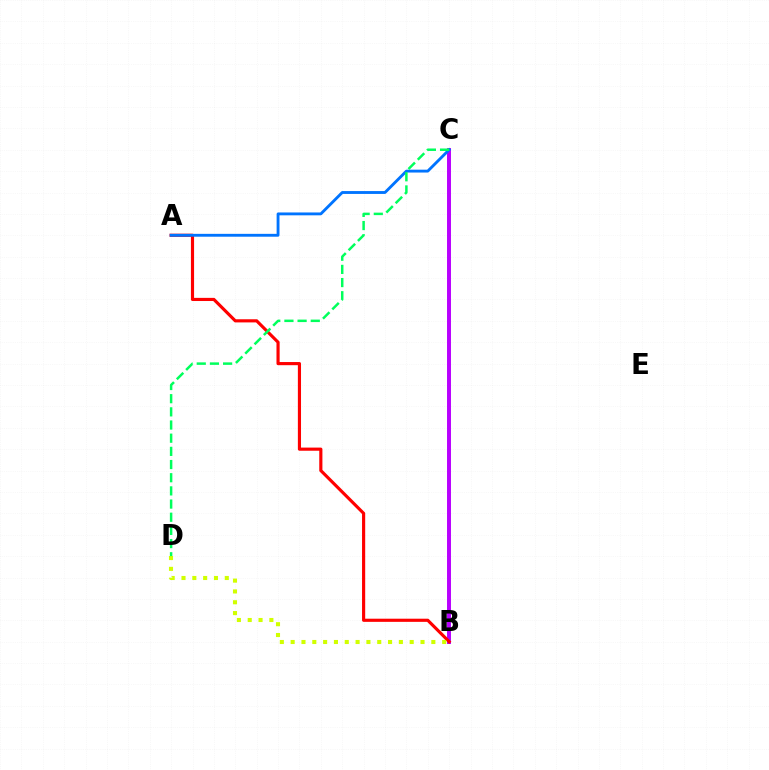{('B', 'C'): [{'color': '#b900ff', 'line_style': 'solid', 'thickness': 2.85}], ('A', 'B'): [{'color': '#ff0000', 'line_style': 'solid', 'thickness': 2.27}], ('B', 'D'): [{'color': '#d1ff00', 'line_style': 'dotted', 'thickness': 2.94}], ('A', 'C'): [{'color': '#0074ff', 'line_style': 'solid', 'thickness': 2.06}], ('C', 'D'): [{'color': '#00ff5c', 'line_style': 'dashed', 'thickness': 1.79}]}